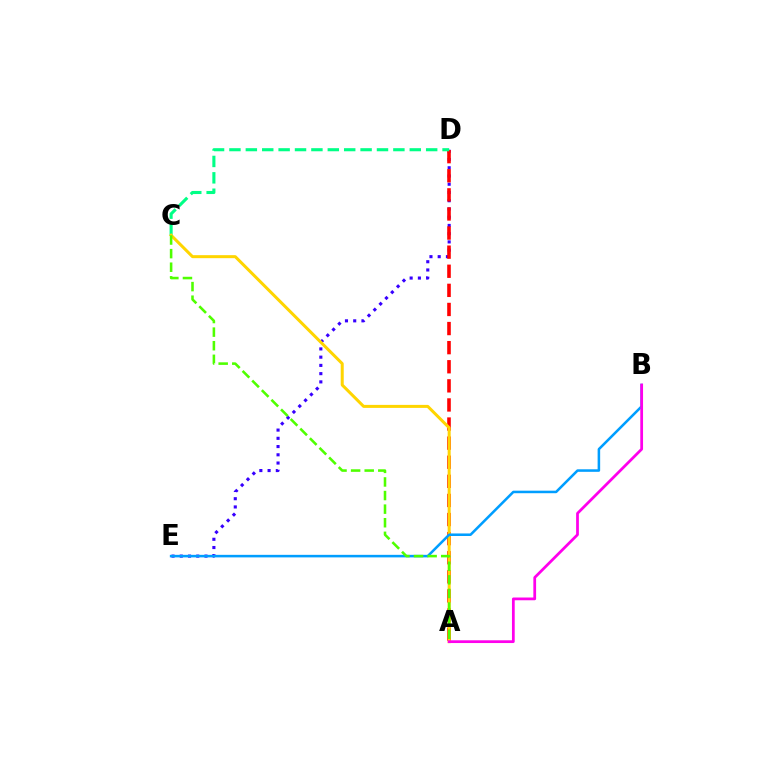{('D', 'E'): [{'color': '#3700ff', 'line_style': 'dotted', 'thickness': 2.24}], ('A', 'D'): [{'color': '#ff0000', 'line_style': 'dashed', 'thickness': 2.59}], ('C', 'D'): [{'color': '#00ff86', 'line_style': 'dashed', 'thickness': 2.23}], ('A', 'C'): [{'color': '#ffd500', 'line_style': 'solid', 'thickness': 2.17}, {'color': '#4fff00', 'line_style': 'dashed', 'thickness': 1.85}], ('B', 'E'): [{'color': '#009eff', 'line_style': 'solid', 'thickness': 1.83}], ('A', 'B'): [{'color': '#ff00ed', 'line_style': 'solid', 'thickness': 1.98}]}